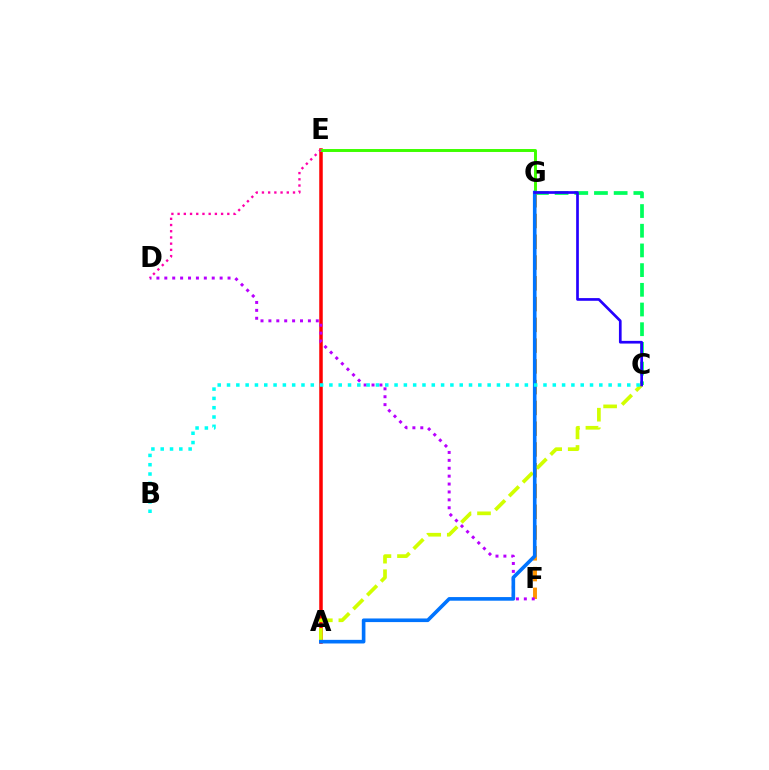{('C', 'G'): [{'color': '#00ff5c', 'line_style': 'dashed', 'thickness': 2.68}, {'color': '#2500ff', 'line_style': 'solid', 'thickness': 1.94}], ('A', 'E'): [{'color': '#ff0000', 'line_style': 'solid', 'thickness': 2.53}], ('E', 'G'): [{'color': '#3dff00', 'line_style': 'solid', 'thickness': 2.12}], ('F', 'G'): [{'color': '#ff9400', 'line_style': 'dashed', 'thickness': 2.82}], ('D', 'F'): [{'color': '#b900ff', 'line_style': 'dotted', 'thickness': 2.15}], ('A', 'C'): [{'color': '#d1ff00', 'line_style': 'dashed', 'thickness': 2.66}], ('D', 'E'): [{'color': '#ff00ac', 'line_style': 'dotted', 'thickness': 1.69}], ('A', 'G'): [{'color': '#0074ff', 'line_style': 'solid', 'thickness': 2.61}], ('B', 'C'): [{'color': '#00fff6', 'line_style': 'dotted', 'thickness': 2.53}]}